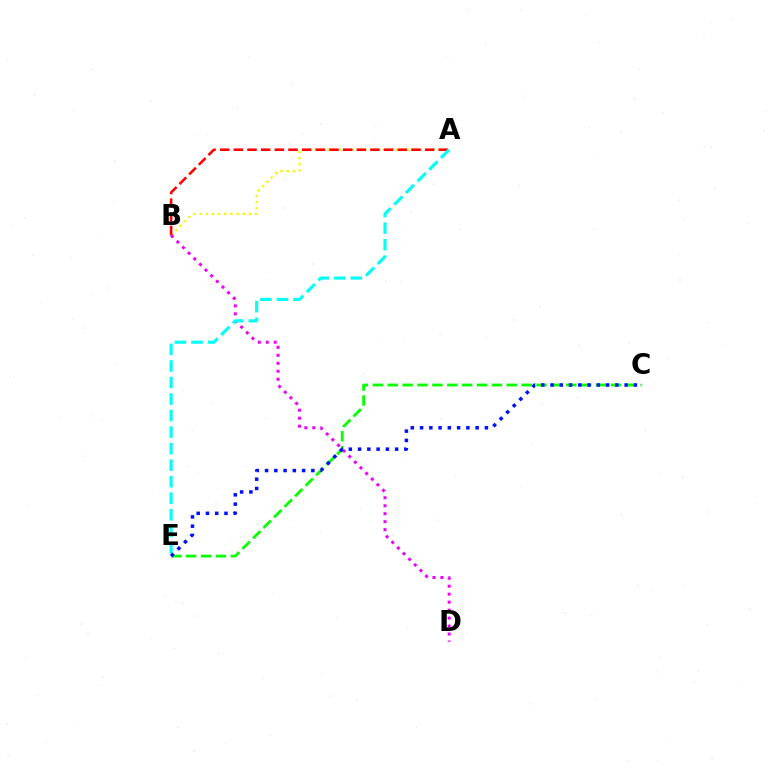{('C', 'E'): [{'color': '#08ff00', 'line_style': 'dashed', 'thickness': 2.02}, {'color': '#0010ff', 'line_style': 'dotted', 'thickness': 2.52}], ('A', 'B'): [{'color': '#fcf500', 'line_style': 'dotted', 'thickness': 1.68}, {'color': '#ff0000', 'line_style': 'dashed', 'thickness': 1.86}], ('B', 'D'): [{'color': '#ee00ff', 'line_style': 'dotted', 'thickness': 2.17}], ('A', 'E'): [{'color': '#00fff6', 'line_style': 'dashed', 'thickness': 2.25}]}